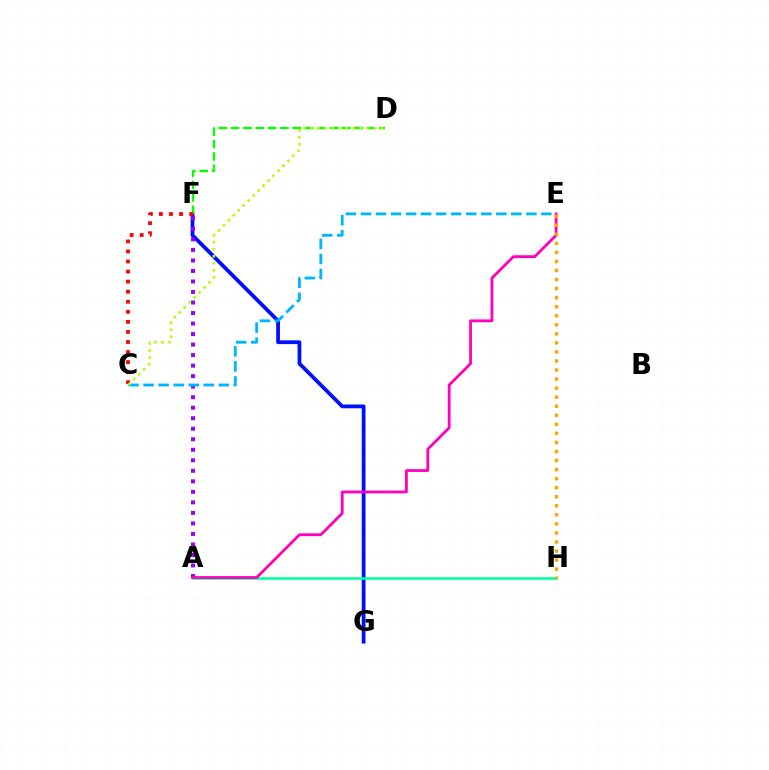{('F', 'G'): [{'color': '#0010ff', 'line_style': 'solid', 'thickness': 2.73}], ('D', 'F'): [{'color': '#08ff00', 'line_style': 'dashed', 'thickness': 1.68}], ('A', 'F'): [{'color': '#9b00ff', 'line_style': 'dotted', 'thickness': 2.86}], ('A', 'H'): [{'color': '#00ff9d', 'line_style': 'solid', 'thickness': 1.85}], ('A', 'E'): [{'color': '#ff00bd', 'line_style': 'solid', 'thickness': 2.01}], ('E', 'H'): [{'color': '#ffa500', 'line_style': 'dotted', 'thickness': 2.46}], ('C', 'E'): [{'color': '#00b5ff', 'line_style': 'dashed', 'thickness': 2.04}], ('C', 'F'): [{'color': '#ff0000', 'line_style': 'dotted', 'thickness': 2.73}], ('C', 'D'): [{'color': '#b3ff00', 'line_style': 'dotted', 'thickness': 1.91}]}